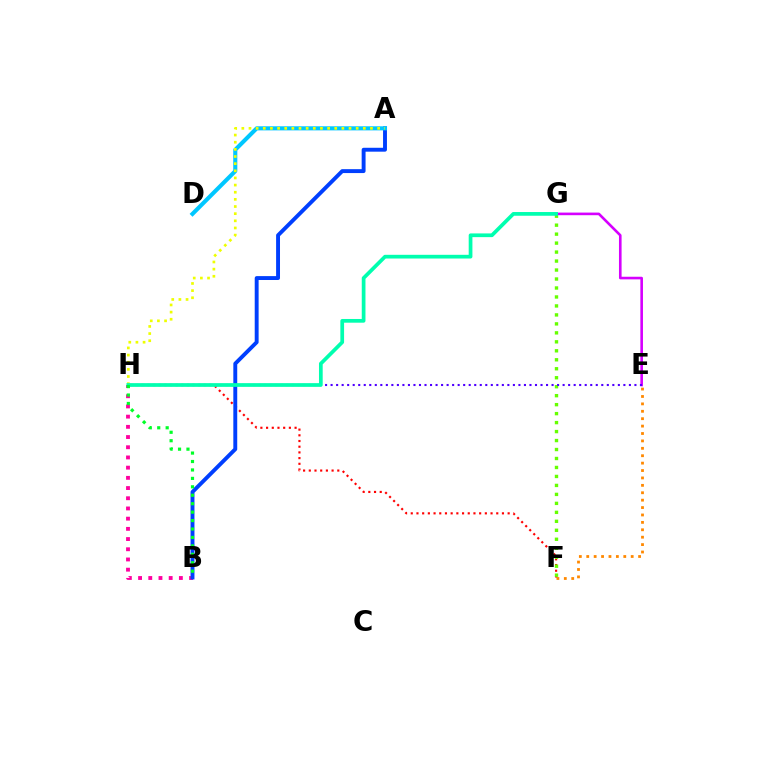{('E', 'F'): [{'color': '#ff8800', 'line_style': 'dotted', 'thickness': 2.01}], ('B', 'H'): [{'color': '#ff00a0', 'line_style': 'dotted', 'thickness': 2.77}, {'color': '#00ff27', 'line_style': 'dotted', 'thickness': 2.29}], ('F', 'H'): [{'color': '#ff0000', 'line_style': 'dotted', 'thickness': 1.55}], ('F', 'G'): [{'color': '#66ff00', 'line_style': 'dotted', 'thickness': 2.44}], ('A', 'B'): [{'color': '#003fff', 'line_style': 'solid', 'thickness': 2.81}], ('E', 'G'): [{'color': '#d600ff', 'line_style': 'solid', 'thickness': 1.88}], ('A', 'D'): [{'color': '#00c7ff', 'line_style': 'solid', 'thickness': 2.95}], ('E', 'H'): [{'color': '#4f00ff', 'line_style': 'dotted', 'thickness': 1.5}], ('A', 'H'): [{'color': '#eeff00', 'line_style': 'dotted', 'thickness': 1.94}], ('G', 'H'): [{'color': '#00ffaf', 'line_style': 'solid', 'thickness': 2.68}]}